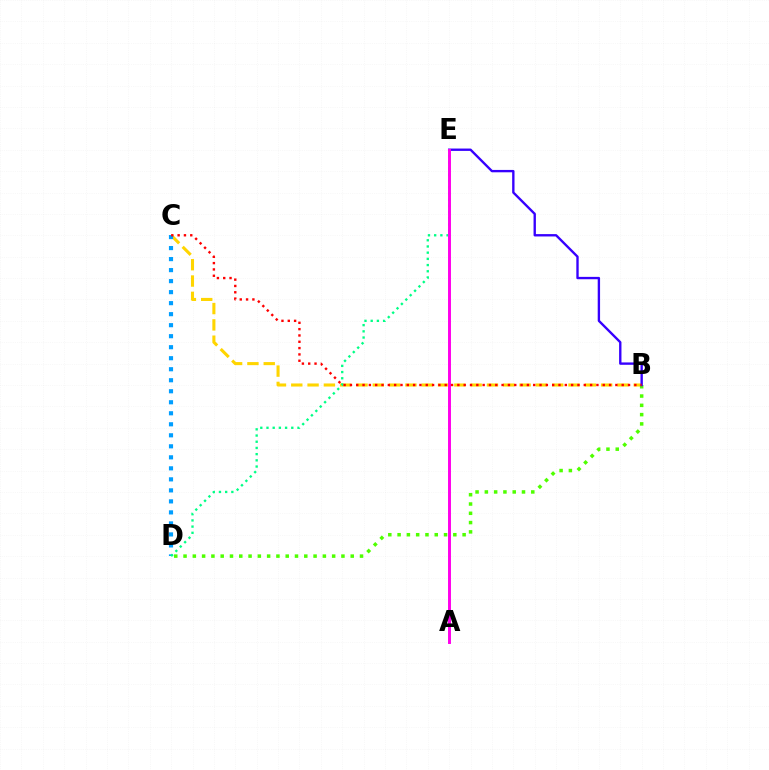{('B', 'C'): [{'color': '#ffd500', 'line_style': 'dashed', 'thickness': 2.22}, {'color': '#ff0000', 'line_style': 'dotted', 'thickness': 1.72}], ('C', 'D'): [{'color': '#009eff', 'line_style': 'dotted', 'thickness': 2.99}], ('D', 'E'): [{'color': '#00ff86', 'line_style': 'dotted', 'thickness': 1.68}], ('B', 'D'): [{'color': '#4fff00', 'line_style': 'dotted', 'thickness': 2.52}], ('B', 'E'): [{'color': '#3700ff', 'line_style': 'solid', 'thickness': 1.7}], ('A', 'E'): [{'color': '#ff00ed', 'line_style': 'solid', 'thickness': 2.12}]}